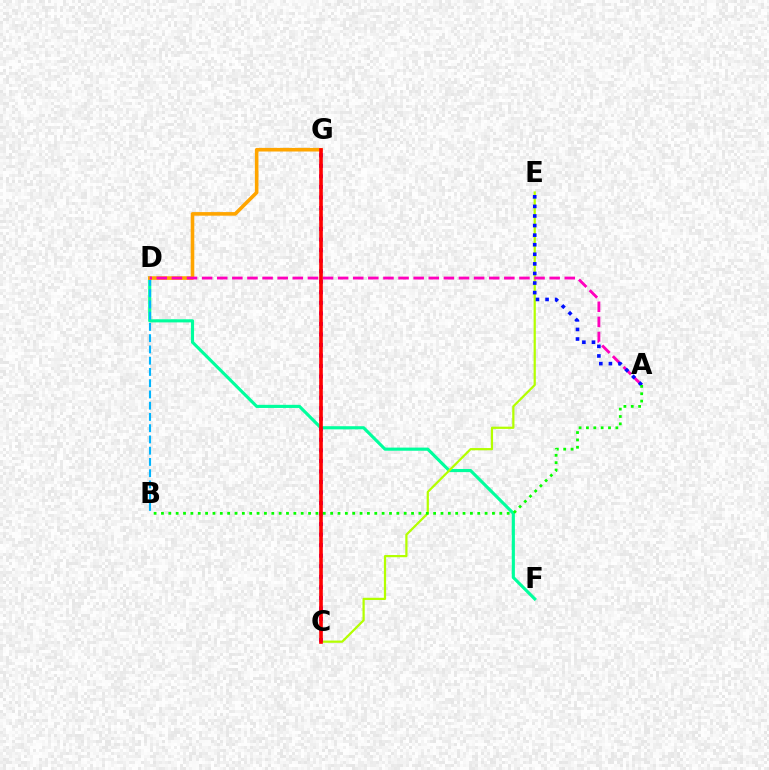{('D', 'F'): [{'color': '#00ff9d', 'line_style': 'solid', 'thickness': 2.26}], ('C', 'E'): [{'color': '#b3ff00', 'line_style': 'solid', 'thickness': 1.6}], ('B', 'D'): [{'color': '#00b5ff', 'line_style': 'dashed', 'thickness': 1.53}], ('D', 'G'): [{'color': '#ffa500', 'line_style': 'solid', 'thickness': 2.58}], ('C', 'G'): [{'color': '#9b00ff', 'line_style': 'dotted', 'thickness': 2.86}, {'color': '#ff0000', 'line_style': 'solid', 'thickness': 2.62}], ('A', 'D'): [{'color': '#ff00bd', 'line_style': 'dashed', 'thickness': 2.05}], ('A', 'E'): [{'color': '#0010ff', 'line_style': 'dotted', 'thickness': 2.6}], ('A', 'B'): [{'color': '#08ff00', 'line_style': 'dotted', 'thickness': 2.0}]}